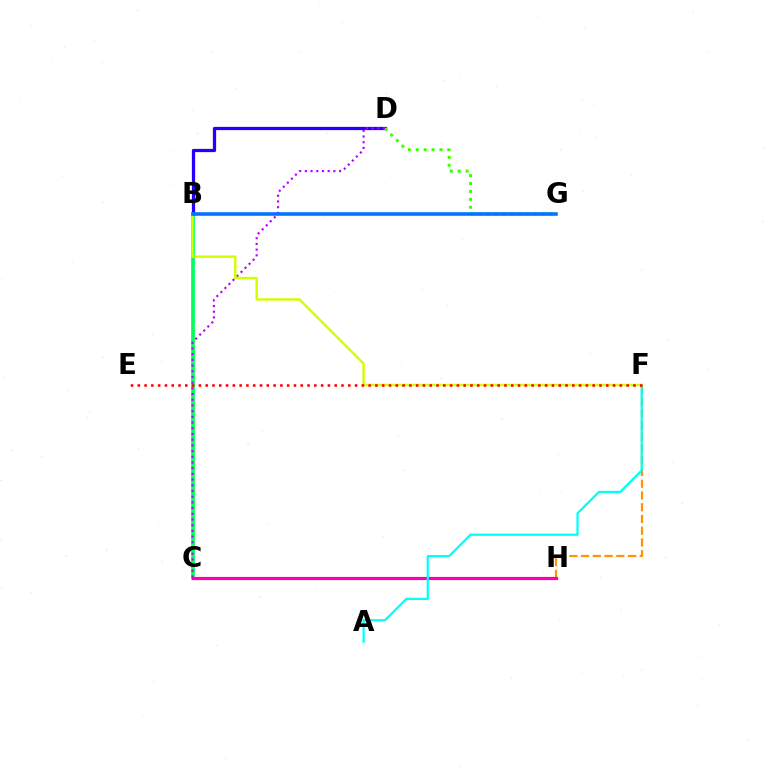{('B', 'C'): [{'color': '#00ff5c', 'line_style': 'solid', 'thickness': 2.66}], ('F', 'H'): [{'color': '#ff9400', 'line_style': 'dashed', 'thickness': 1.6}], ('B', 'D'): [{'color': '#2500ff', 'line_style': 'solid', 'thickness': 2.34}], ('C', 'H'): [{'color': '#ff00ac', 'line_style': 'solid', 'thickness': 2.3}], ('A', 'F'): [{'color': '#00fff6', 'line_style': 'solid', 'thickness': 1.61}], ('D', 'G'): [{'color': '#3dff00', 'line_style': 'dotted', 'thickness': 2.15}], ('C', 'D'): [{'color': '#b900ff', 'line_style': 'dotted', 'thickness': 1.55}], ('B', 'F'): [{'color': '#d1ff00', 'line_style': 'solid', 'thickness': 1.76}], ('B', 'G'): [{'color': '#0074ff', 'line_style': 'solid', 'thickness': 2.58}], ('E', 'F'): [{'color': '#ff0000', 'line_style': 'dotted', 'thickness': 1.84}]}